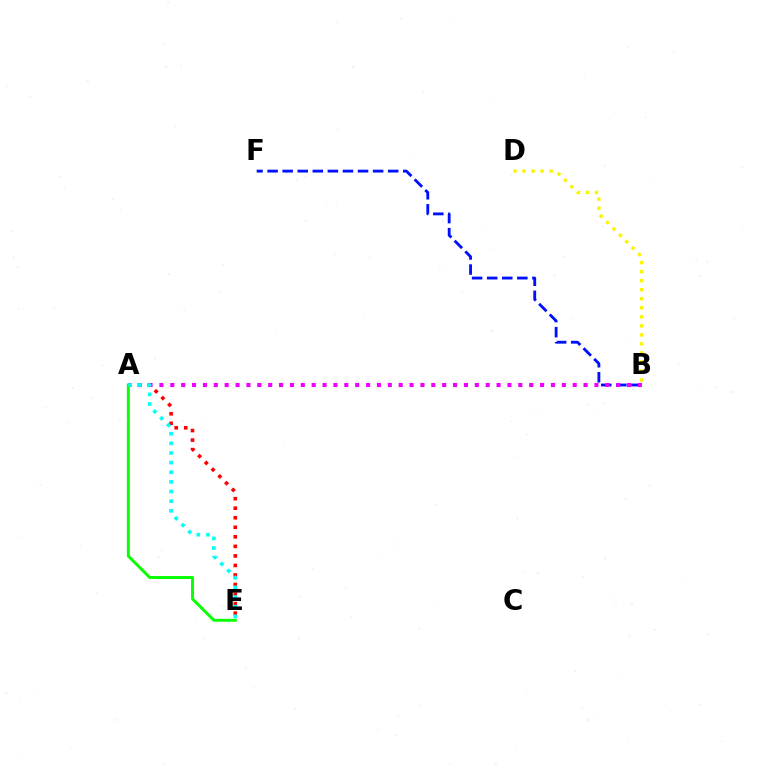{('B', 'F'): [{'color': '#0010ff', 'line_style': 'dashed', 'thickness': 2.05}], ('A', 'E'): [{'color': '#ff0000', 'line_style': 'dotted', 'thickness': 2.59}, {'color': '#08ff00', 'line_style': 'solid', 'thickness': 2.12}, {'color': '#00fff6', 'line_style': 'dotted', 'thickness': 2.62}], ('A', 'B'): [{'color': '#ee00ff', 'line_style': 'dotted', 'thickness': 2.95}], ('B', 'D'): [{'color': '#fcf500', 'line_style': 'dotted', 'thickness': 2.45}]}